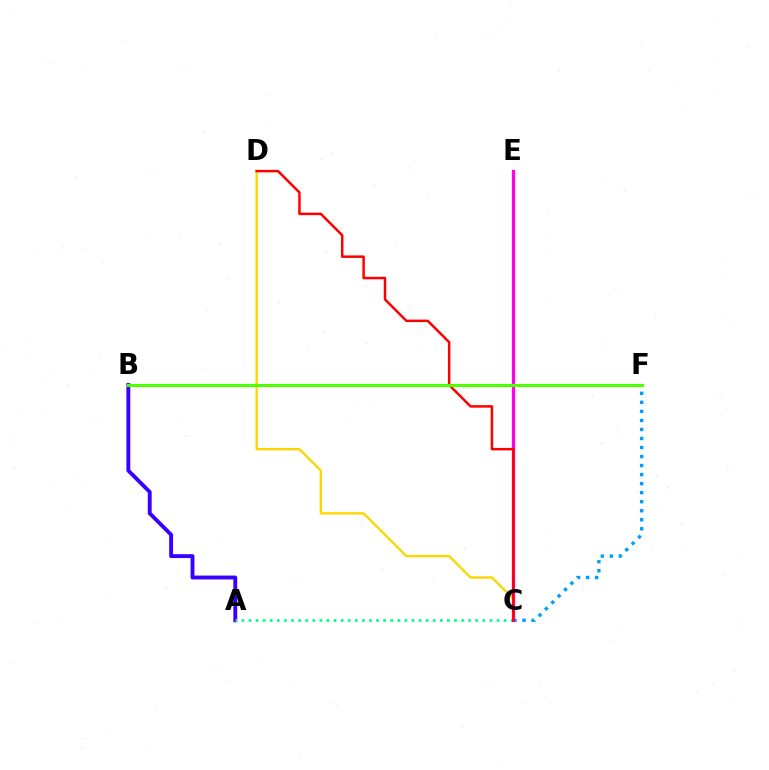{('C', 'D'): [{'color': '#ffd500', 'line_style': 'solid', 'thickness': 1.69}, {'color': '#ff0000', 'line_style': 'solid', 'thickness': 1.8}], ('C', 'F'): [{'color': '#009eff', 'line_style': 'dotted', 'thickness': 2.45}], ('A', 'B'): [{'color': '#3700ff', 'line_style': 'solid', 'thickness': 2.79}], ('A', 'C'): [{'color': '#00ff86', 'line_style': 'dotted', 'thickness': 1.93}], ('C', 'E'): [{'color': '#ff00ed', 'line_style': 'solid', 'thickness': 2.34}], ('B', 'F'): [{'color': '#4fff00', 'line_style': 'solid', 'thickness': 2.25}]}